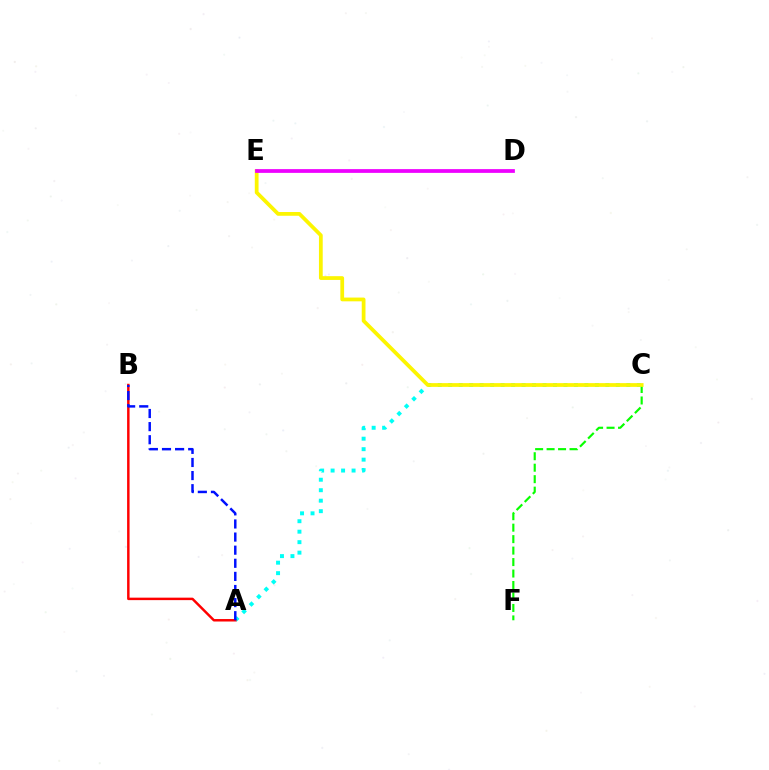{('C', 'F'): [{'color': '#08ff00', 'line_style': 'dashed', 'thickness': 1.56}], ('A', 'C'): [{'color': '#00fff6', 'line_style': 'dotted', 'thickness': 2.85}], ('C', 'E'): [{'color': '#fcf500', 'line_style': 'solid', 'thickness': 2.71}], ('A', 'B'): [{'color': '#ff0000', 'line_style': 'solid', 'thickness': 1.78}, {'color': '#0010ff', 'line_style': 'dashed', 'thickness': 1.78}], ('D', 'E'): [{'color': '#ee00ff', 'line_style': 'solid', 'thickness': 2.7}]}